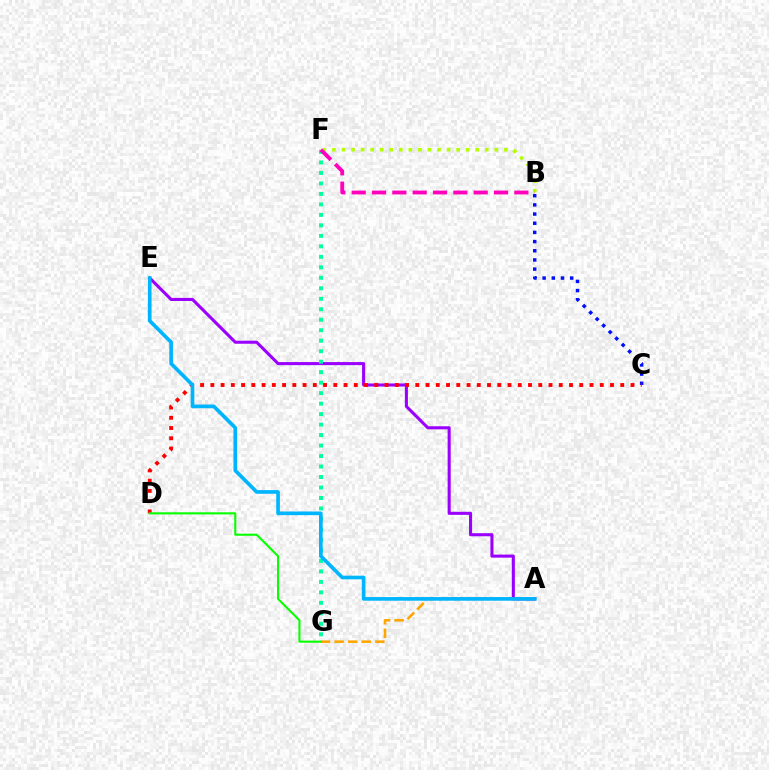{('A', 'E'): [{'color': '#9b00ff', 'line_style': 'solid', 'thickness': 2.21}, {'color': '#00b5ff', 'line_style': 'solid', 'thickness': 2.63}], ('F', 'G'): [{'color': '#00ff9d', 'line_style': 'dotted', 'thickness': 2.85}], ('B', 'C'): [{'color': '#0010ff', 'line_style': 'dotted', 'thickness': 2.49}], ('B', 'F'): [{'color': '#b3ff00', 'line_style': 'dotted', 'thickness': 2.6}, {'color': '#ff00bd', 'line_style': 'dashed', 'thickness': 2.76}], ('A', 'G'): [{'color': '#ffa500', 'line_style': 'dashed', 'thickness': 1.84}], ('C', 'D'): [{'color': '#ff0000', 'line_style': 'dotted', 'thickness': 2.78}], ('D', 'G'): [{'color': '#08ff00', 'line_style': 'solid', 'thickness': 1.52}]}